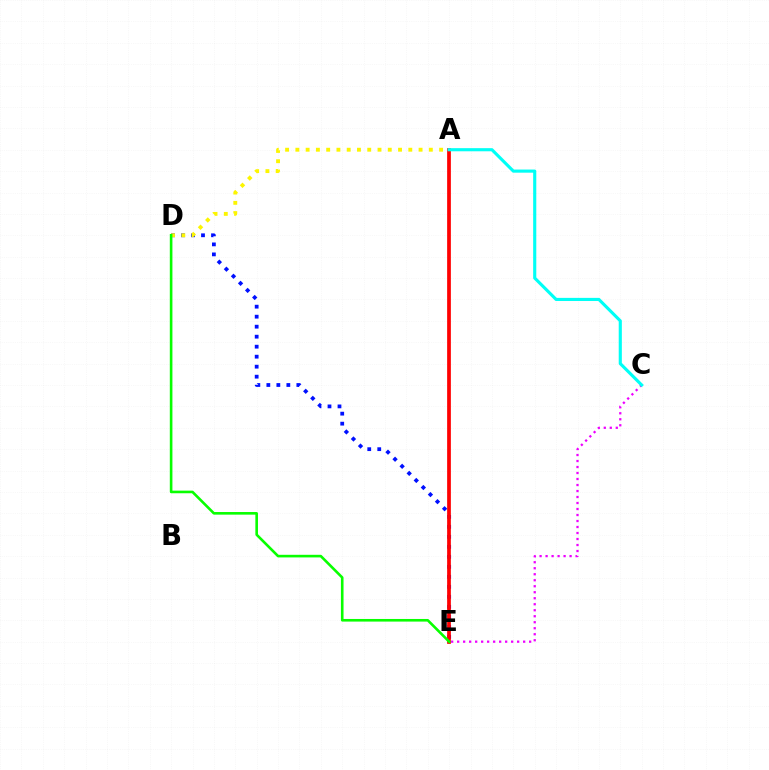{('C', 'E'): [{'color': '#ee00ff', 'line_style': 'dotted', 'thickness': 1.63}], ('D', 'E'): [{'color': '#0010ff', 'line_style': 'dotted', 'thickness': 2.72}, {'color': '#08ff00', 'line_style': 'solid', 'thickness': 1.88}], ('A', 'E'): [{'color': '#ff0000', 'line_style': 'solid', 'thickness': 2.68}], ('A', 'C'): [{'color': '#00fff6', 'line_style': 'solid', 'thickness': 2.25}], ('A', 'D'): [{'color': '#fcf500', 'line_style': 'dotted', 'thickness': 2.79}]}